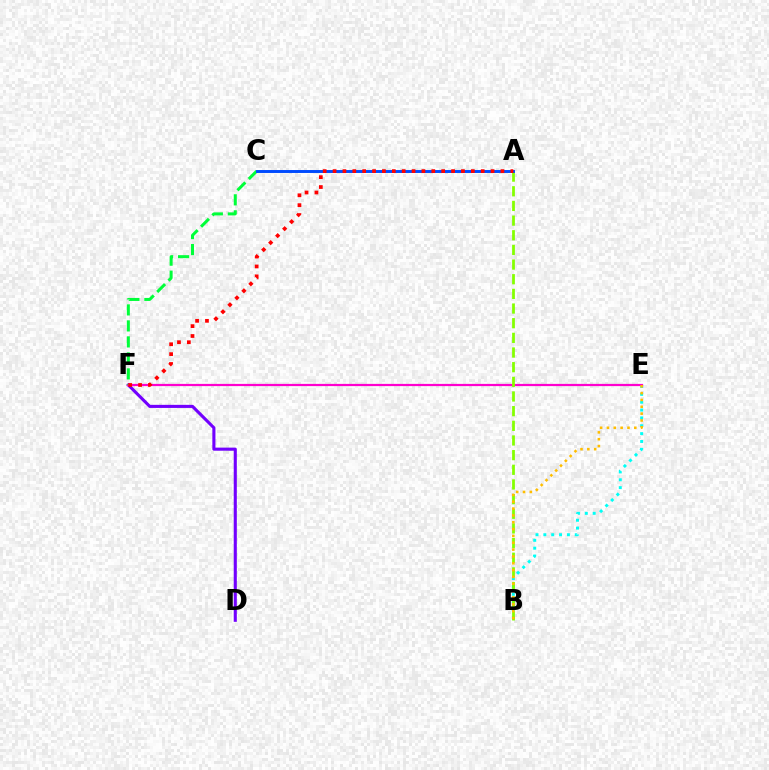{('D', 'F'): [{'color': '#7200ff', 'line_style': 'solid', 'thickness': 2.23}], ('B', 'E'): [{'color': '#00fff6', 'line_style': 'dotted', 'thickness': 2.13}, {'color': '#ffbd00', 'line_style': 'dotted', 'thickness': 1.86}], ('E', 'F'): [{'color': '#ff00cf', 'line_style': 'solid', 'thickness': 1.6}], ('A', 'B'): [{'color': '#84ff00', 'line_style': 'dashed', 'thickness': 1.99}], ('C', 'F'): [{'color': '#00ff39', 'line_style': 'dashed', 'thickness': 2.17}], ('A', 'C'): [{'color': '#004bff', 'line_style': 'solid', 'thickness': 2.11}], ('A', 'F'): [{'color': '#ff0000', 'line_style': 'dotted', 'thickness': 2.68}]}